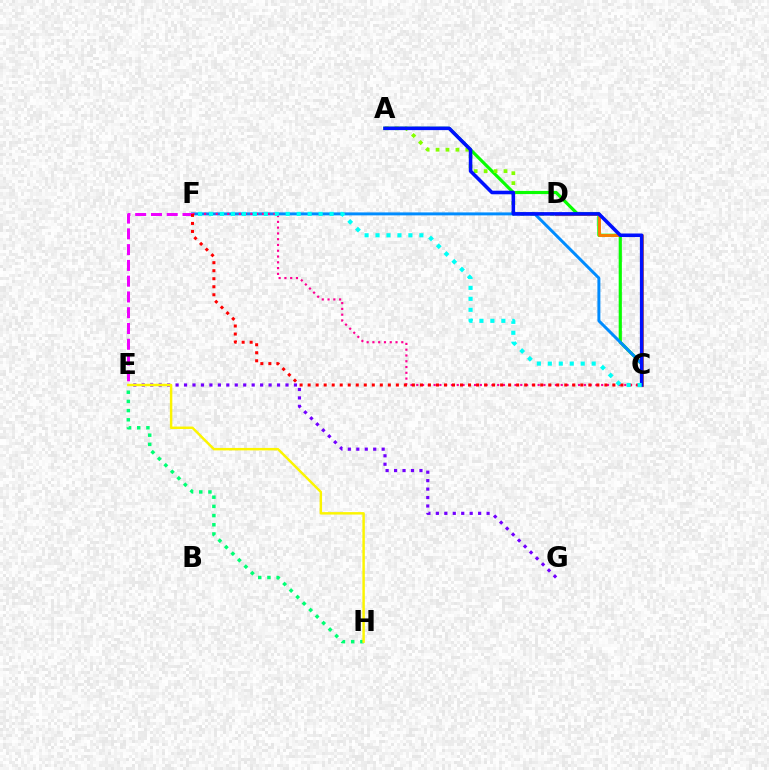{('A', 'C'): [{'color': '#08ff00', 'line_style': 'solid', 'thickness': 2.28}, {'color': '#0010ff', 'line_style': 'solid', 'thickness': 2.56}], ('A', 'D'): [{'color': '#84ff00', 'line_style': 'dotted', 'thickness': 2.7}], ('E', 'H'): [{'color': '#00ff74', 'line_style': 'dotted', 'thickness': 2.5}, {'color': '#fcf500', 'line_style': 'solid', 'thickness': 1.77}], ('C', 'F'): [{'color': '#008cff', 'line_style': 'solid', 'thickness': 2.14}, {'color': '#ff0094', 'line_style': 'dotted', 'thickness': 1.57}, {'color': '#ff0000', 'line_style': 'dotted', 'thickness': 2.18}, {'color': '#00fff6', 'line_style': 'dotted', 'thickness': 2.98}], ('C', 'D'): [{'color': '#ff7c00', 'line_style': 'solid', 'thickness': 2.05}], ('E', 'G'): [{'color': '#7200ff', 'line_style': 'dotted', 'thickness': 2.3}], ('E', 'F'): [{'color': '#ee00ff', 'line_style': 'dashed', 'thickness': 2.14}]}